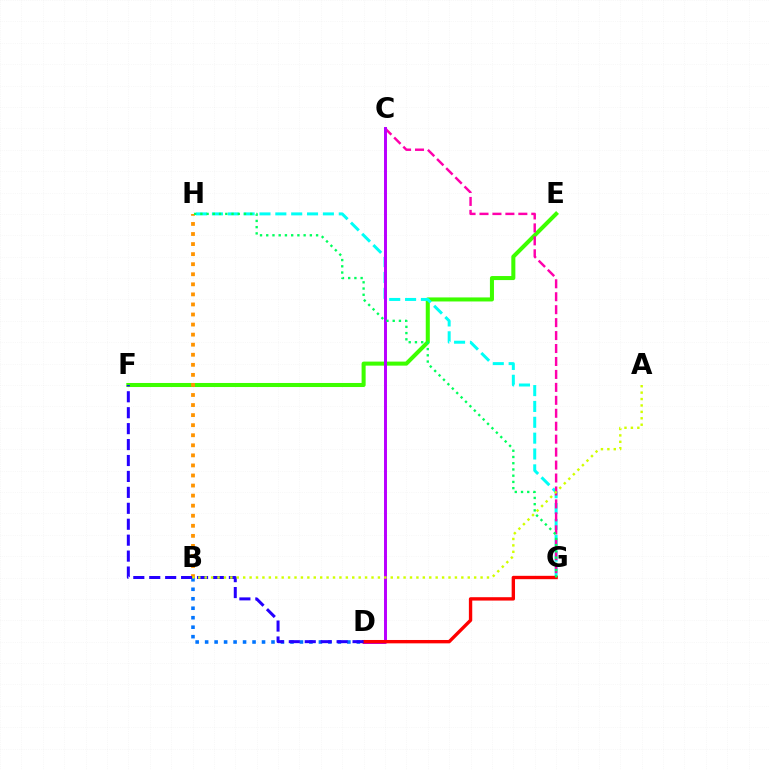{('E', 'F'): [{'color': '#3dff00', 'line_style': 'solid', 'thickness': 2.91}], ('G', 'H'): [{'color': '#00fff6', 'line_style': 'dashed', 'thickness': 2.15}, {'color': '#00ff5c', 'line_style': 'dotted', 'thickness': 1.69}], ('C', 'G'): [{'color': '#ff00ac', 'line_style': 'dashed', 'thickness': 1.76}], ('B', 'D'): [{'color': '#0074ff', 'line_style': 'dotted', 'thickness': 2.58}], ('C', 'D'): [{'color': '#b900ff', 'line_style': 'solid', 'thickness': 2.13}], ('B', 'H'): [{'color': '#ff9400', 'line_style': 'dotted', 'thickness': 2.73}], ('D', 'G'): [{'color': '#ff0000', 'line_style': 'solid', 'thickness': 2.42}], ('D', 'F'): [{'color': '#2500ff', 'line_style': 'dashed', 'thickness': 2.16}], ('A', 'B'): [{'color': '#d1ff00', 'line_style': 'dotted', 'thickness': 1.74}]}